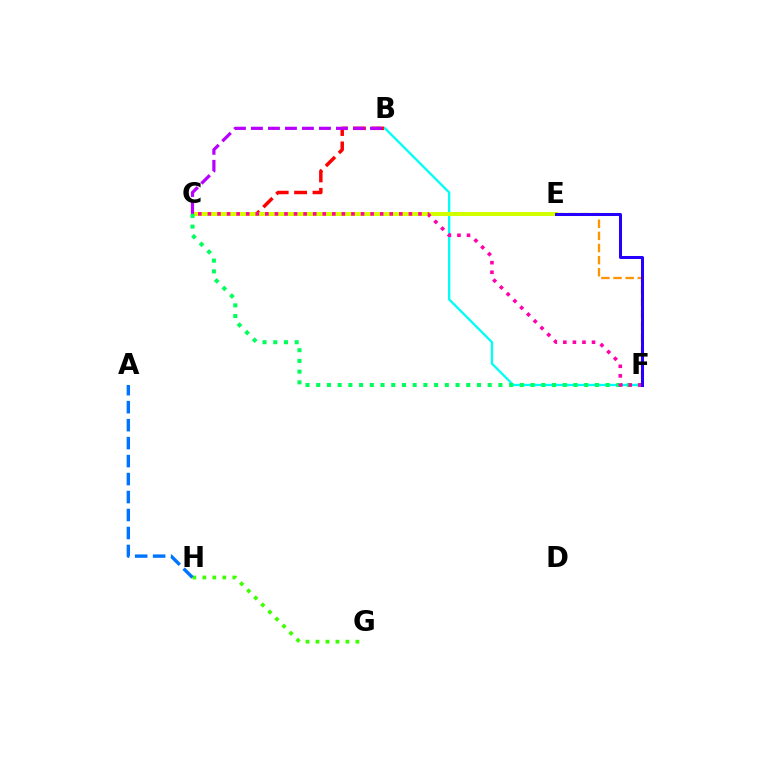{('B', 'C'): [{'color': '#ff0000', 'line_style': 'dashed', 'thickness': 2.5}, {'color': '#b900ff', 'line_style': 'dashed', 'thickness': 2.31}], ('G', 'H'): [{'color': '#3dff00', 'line_style': 'dotted', 'thickness': 2.71}], ('B', 'F'): [{'color': '#00fff6', 'line_style': 'solid', 'thickness': 1.66}], ('C', 'E'): [{'color': '#d1ff00', 'line_style': 'solid', 'thickness': 2.88}], ('E', 'F'): [{'color': '#ff9400', 'line_style': 'dashed', 'thickness': 1.65}, {'color': '#2500ff', 'line_style': 'solid', 'thickness': 2.17}], ('C', 'F'): [{'color': '#00ff5c', 'line_style': 'dotted', 'thickness': 2.91}, {'color': '#ff00ac', 'line_style': 'dotted', 'thickness': 2.6}], ('A', 'H'): [{'color': '#0074ff', 'line_style': 'dashed', 'thickness': 2.44}]}